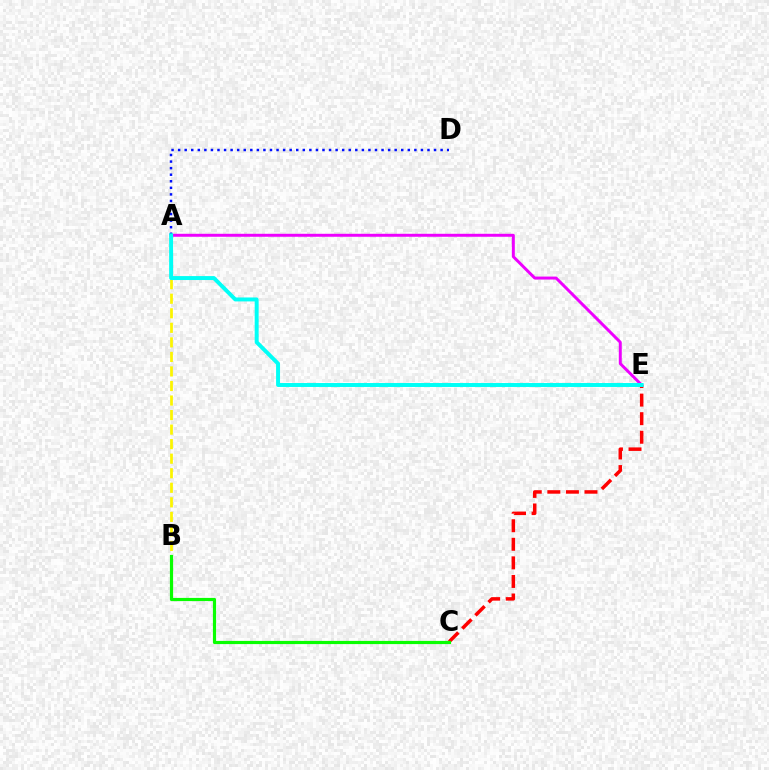{('C', 'E'): [{'color': '#ff0000', 'line_style': 'dashed', 'thickness': 2.52}], ('A', 'B'): [{'color': '#fcf500', 'line_style': 'dashed', 'thickness': 1.98}], ('A', 'E'): [{'color': '#ee00ff', 'line_style': 'solid', 'thickness': 2.14}, {'color': '#00fff6', 'line_style': 'solid', 'thickness': 2.84}], ('B', 'C'): [{'color': '#08ff00', 'line_style': 'solid', 'thickness': 2.29}], ('A', 'D'): [{'color': '#0010ff', 'line_style': 'dotted', 'thickness': 1.78}]}